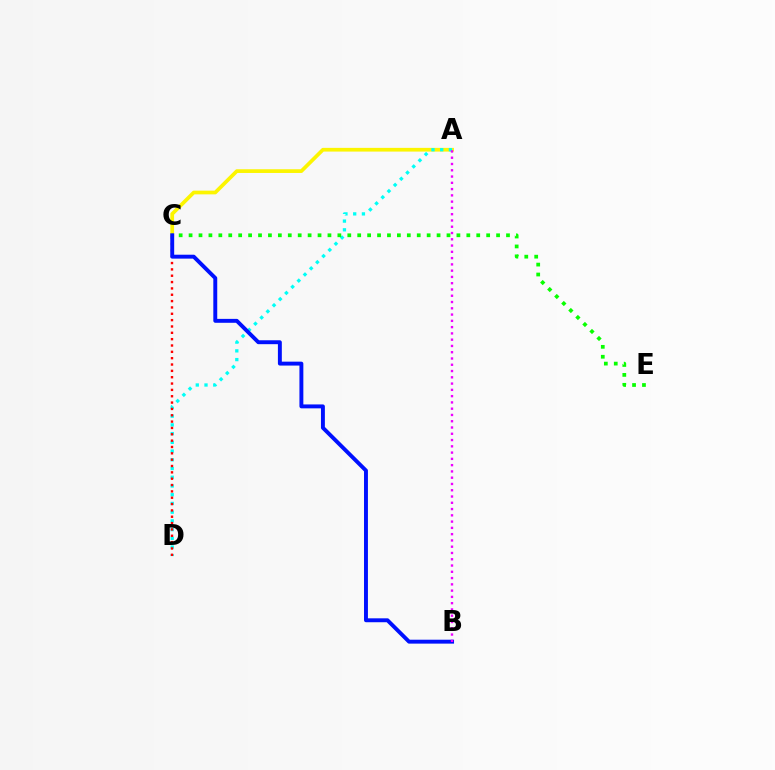{('A', 'C'): [{'color': '#fcf500', 'line_style': 'solid', 'thickness': 2.67}], ('A', 'D'): [{'color': '#00fff6', 'line_style': 'dotted', 'thickness': 2.37}], ('C', 'E'): [{'color': '#08ff00', 'line_style': 'dotted', 'thickness': 2.7}], ('C', 'D'): [{'color': '#ff0000', 'line_style': 'dotted', 'thickness': 1.72}], ('B', 'C'): [{'color': '#0010ff', 'line_style': 'solid', 'thickness': 2.82}], ('A', 'B'): [{'color': '#ee00ff', 'line_style': 'dotted', 'thickness': 1.7}]}